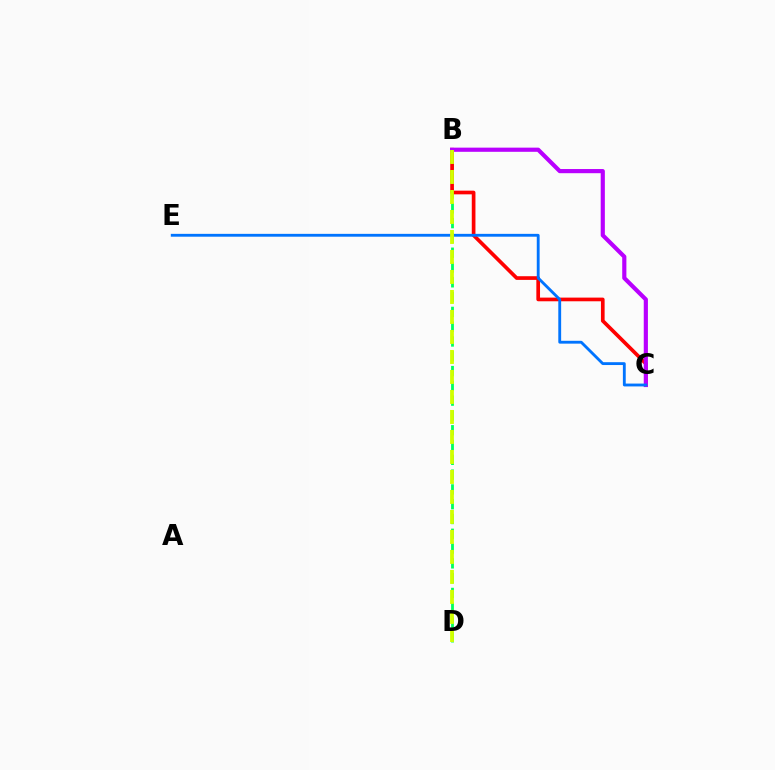{('B', 'D'): [{'color': '#00ff5c', 'line_style': 'dashed', 'thickness': 2.01}, {'color': '#d1ff00', 'line_style': 'dashed', 'thickness': 2.72}], ('B', 'C'): [{'color': '#ff0000', 'line_style': 'solid', 'thickness': 2.65}, {'color': '#b900ff', 'line_style': 'solid', 'thickness': 3.0}], ('C', 'E'): [{'color': '#0074ff', 'line_style': 'solid', 'thickness': 2.05}]}